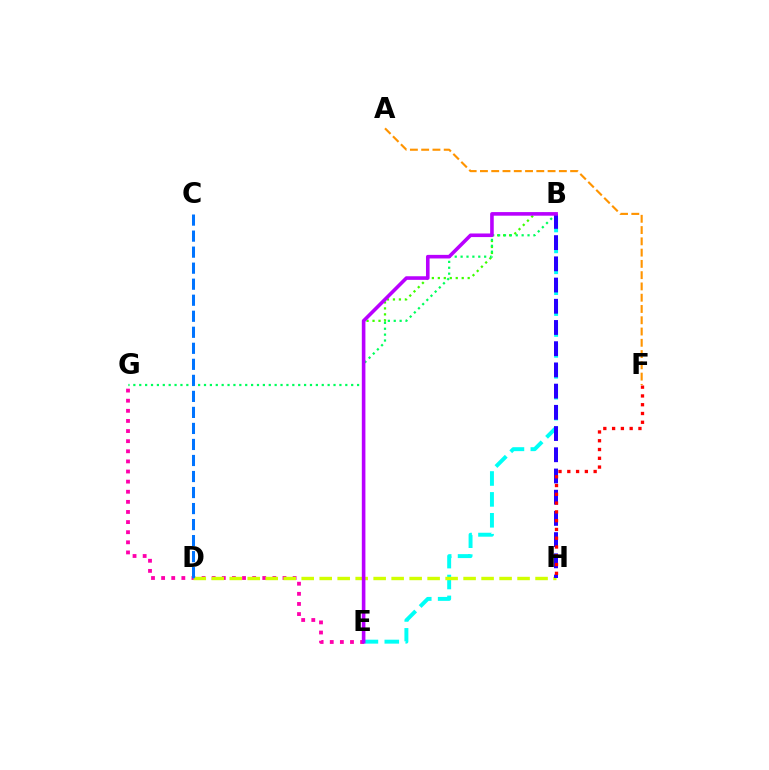{('A', 'F'): [{'color': '#ff9400', 'line_style': 'dashed', 'thickness': 1.53}], ('B', 'E'): [{'color': '#00fff6', 'line_style': 'dashed', 'thickness': 2.84}, {'color': '#3dff00', 'line_style': 'dotted', 'thickness': 1.62}, {'color': '#b900ff', 'line_style': 'solid', 'thickness': 2.59}], ('E', 'G'): [{'color': '#ff00ac', 'line_style': 'dotted', 'thickness': 2.75}], ('B', 'G'): [{'color': '#00ff5c', 'line_style': 'dotted', 'thickness': 1.6}], ('D', 'H'): [{'color': '#d1ff00', 'line_style': 'dashed', 'thickness': 2.44}], ('B', 'H'): [{'color': '#2500ff', 'line_style': 'dashed', 'thickness': 2.88}], ('C', 'D'): [{'color': '#0074ff', 'line_style': 'dashed', 'thickness': 2.18}], ('F', 'H'): [{'color': '#ff0000', 'line_style': 'dotted', 'thickness': 2.39}]}